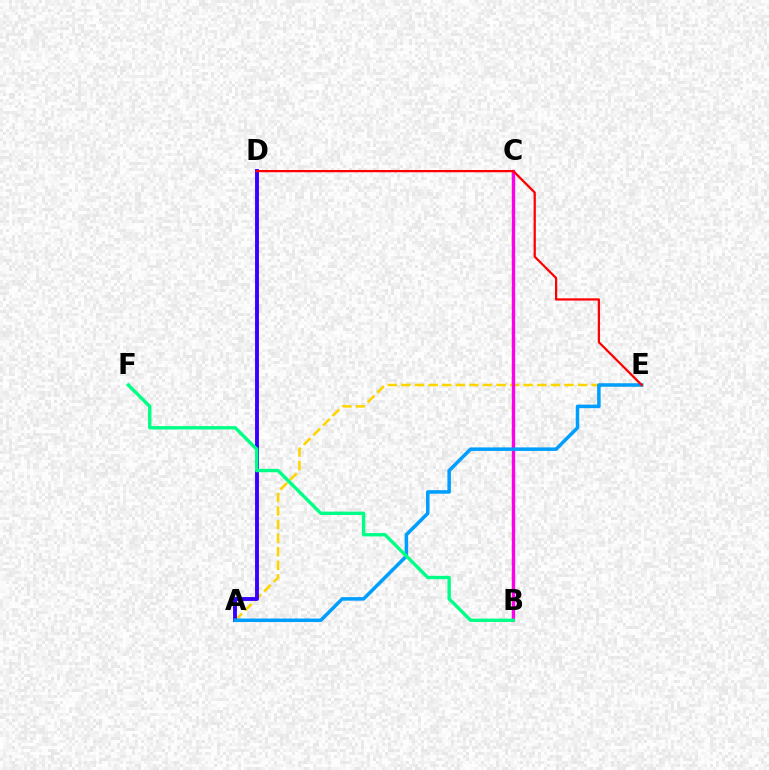{('B', 'C'): [{'color': '#4fff00', 'line_style': 'dashed', 'thickness': 1.75}, {'color': '#ff00ed', 'line_style': 'solid', 'thickness': 2.39}], ('A', 'E'): [{'color': '#ffd500', 'line_style': 'dashed', 'thickness': 1.85}, {'color': '#009eff', 'line_style': 'solid', 'thickness': 2.53}], ('A', 'D'): [{'color': '#3700ff', 'line_style': 'solid', 'thickness': 2.8}], ('B', 'F'): [{'color': '#00ff86', 'line_style': 'solid', 'thickness': 2.43}], ('D', 'E'): [{'color': '#ff0000', 'line_style': 'solid', 'thickness': 1.62}]}